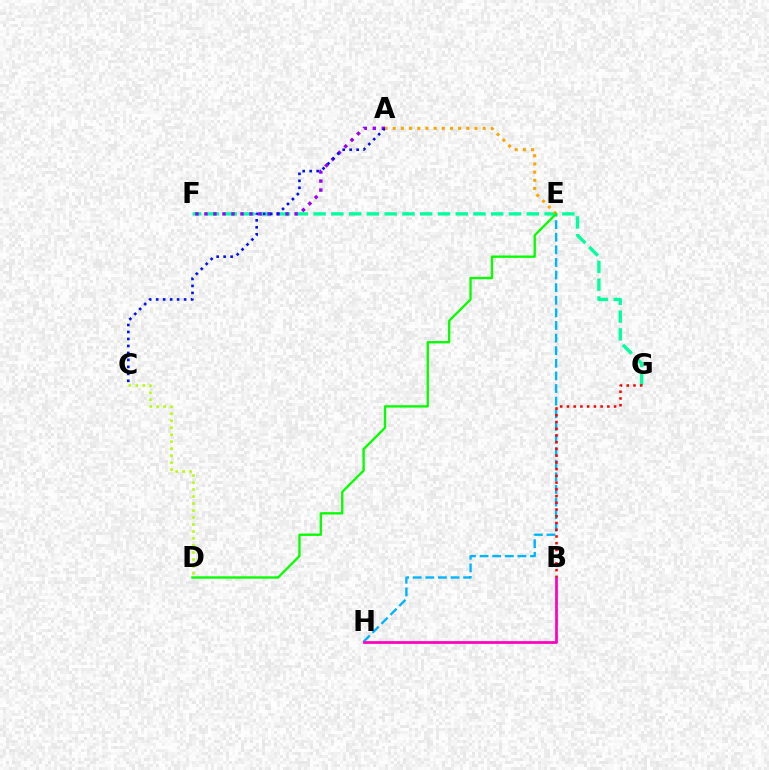{('F', 'G'): [{'color': '#00ff9d', 'line_style': 'dashed', 'thickness': 2.41}], ('A', 'F'): [{'color': '#9b00ff', 'line_style': 'dotted', 'thickness': 2.45}], ('A', 'C'): [{'color': '#0010ff', 'line_style': 'dotted', 'thickness': 1.9}], ('E', 'H'): [{'color': '#00b5ff', 'line_style': 'dashed', 'thickness': 1.71}], ('B', 'G'): [{'color': '#ff0000', 'line_style': 'dotted', 'thickness': 1.83}], ('B', 'H'): [{'color': '#ff00bd', 'line_style': 'solid', 'thickness': 1.97}], ('A', 'E'): [{'color': '#ffa500', 'line_style': 'dotted', 'thickness': 2.22}], ('D', 'E'): [{'color': '#08ff00', 'line_style': 'solid', 'thickness': 1.7}], ('C', 'D'): [{'color': '#b3ff00', 'line_style': 'dotted', 'thickness': 1.9}]}